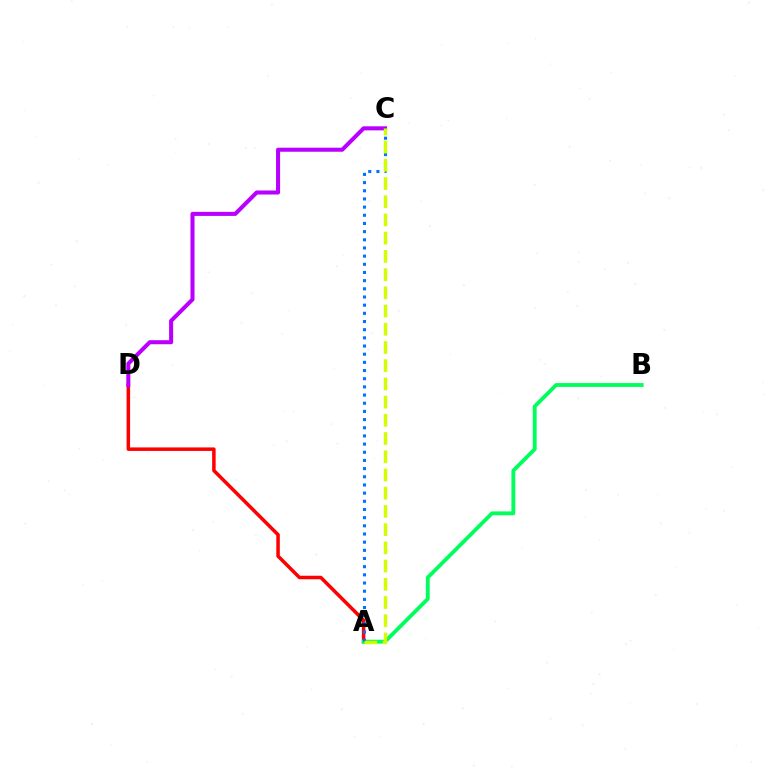{('A', 'D'): [{'color': '#ff0000', 'line_style': 'solid', 'thickness': 2.52}], ('A', 'B'): [{'color': '#00ff5c', 'line_style': 'solid', 'thickness': 2.77}], ('C', 'D'): [{'color': '#b900ff', 'line_style': 'solid', 'thickness': 2.92}], ('A', 'C'): [{'color': '#0074ff', 'line_style': 'dotted', 'thickness': 2.22}, {'color': '#d1ff00', 'line_style': 'dashed', 'thickness': 2.47}]}